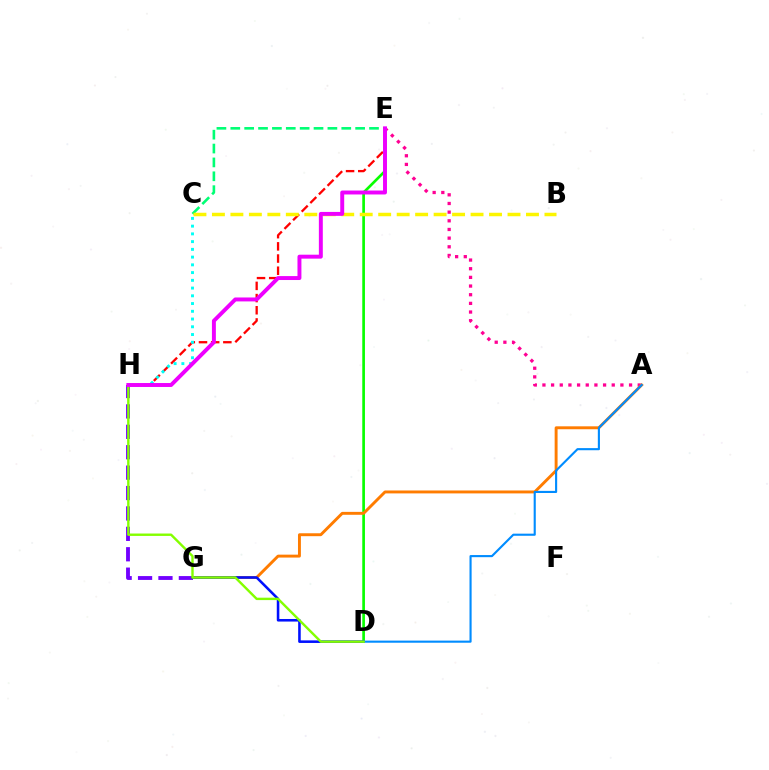{('E', 'H'): [{'color': '#ff0000', 'line_style': 'dashed', 'thickness': 1.66}, {'color': '#ee00ff', 'line_style': 'solid', 'thickness': 2.83}], ('G', 'H'): [{'color': '#7200ff', 'line_style': 'dashed', 'thickness': 2.77}], ('D', 'E'): [{'color': '#08ff00', 'line_style': 'solid', 'thickness': 1.93}], ('A', 'E'): [{'color': '#ff0094', 'line_style': 'dotted', 'thickness': 2.35}], ('A', 'G'): [{'color': '#ff7c00', 'line_style': 'solid', 'thickness': 2.1}], ('D', 'G'): [{'color': '#0010ff', 'line_style': 'solid', 'thickness': 1.85}], ('A', 'D'): [{'color': '#008cff', 'line_style': 'solid', 'thickness': 1.53}], ('C', 'H'): [{'color': '#00fff6', 'line_style': 'dotted', 'thickness': 2.1}], ('C', 'E'): [{'color': '#00ff74', 'line_style': 'dashed', 'thickness': 1.88}], ('D', 'H'): [{'color': '#84ff00', 'line_style': 'solid', 'thickness': 1.73}], ('B', 'C'): [{'color': '#fcf500', 'line_style': 'dashed', 'thickness': 2.51}]}